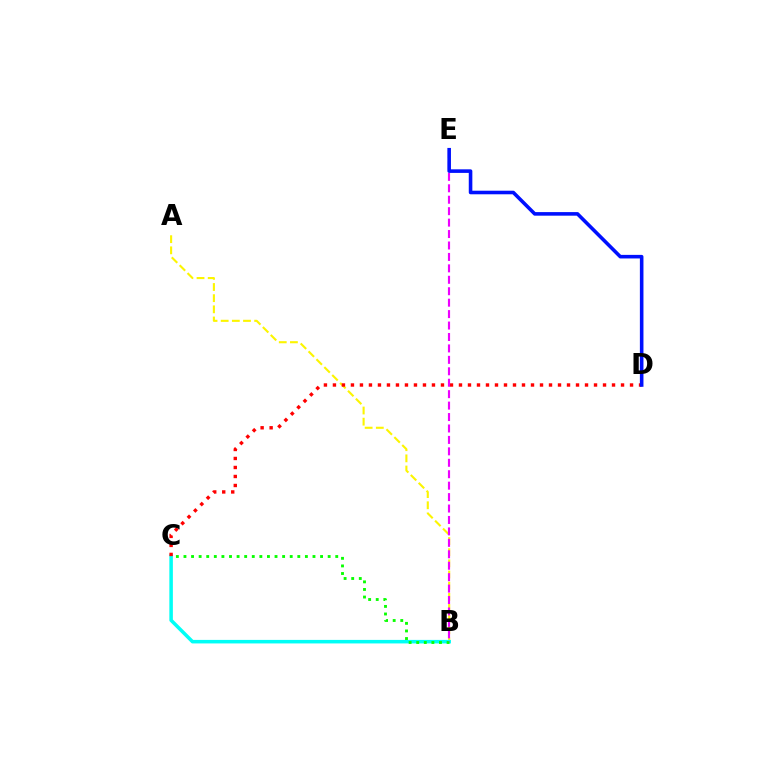{('A', 'B'): [{'color': '#fcf500', 'line_style': 'dashed', 'thickness': 1.52}], ('B', 'C'): [{'color': '#00fff6', 'line_style': 'solid', 'thickness': 2.54}, {'color': '#08ff00', 'line_style': 'dotted', 'thickness': 2.06}], ('C', 'D'): [{'color': '#ff0000', 'line_style': 'dotted', 'thickness': 2.45}], ('B', 'E'): [{'color': '#ee00ff', 'line_style': 'dashed', 'thickness': 1.55}], ('D', 'E'): [{'color': '#0010ff', 'line_style': 'solid', 'thickness': 2.58}]}